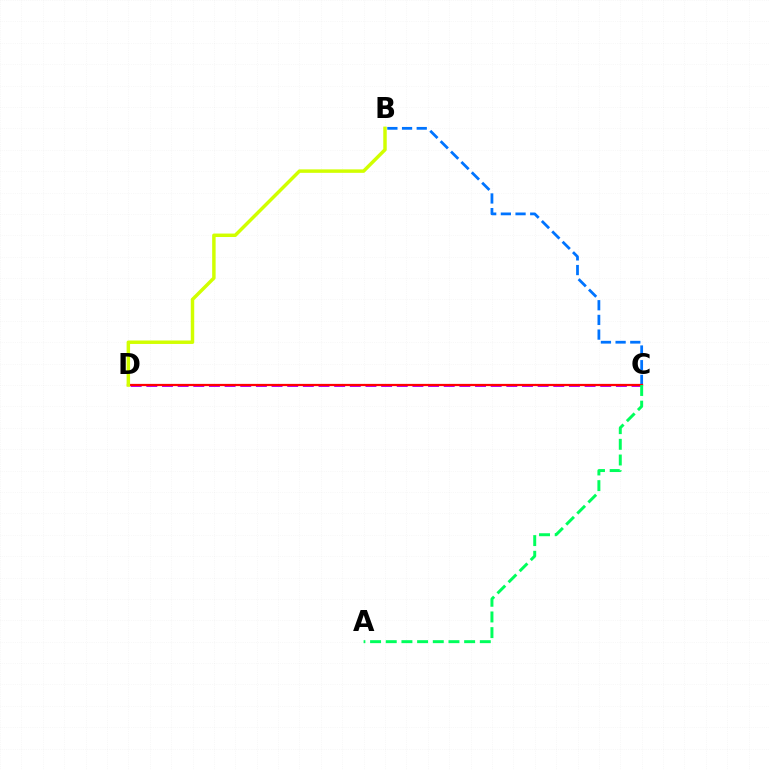{('B', 'C'): [{'color': '#0074ff', 'line_style': 'dashed', 'thickness': 1.99}], ('C', 'D'): [{'color': '#b900ff', 'line_style': 'dashed', 'thickness': 2.13}, {'color': '#ff0000', 'line_style': 'solid', 'thickness': 1.62}], ('A', 'C'): [{'color': '#00ff5c', 'line_style': 'dashed', 'thickness': 2.13}], ('B', 'D'): [{'color': '#d1ff00', 'line_style': 'solid', 'thickness': 2.49}]}